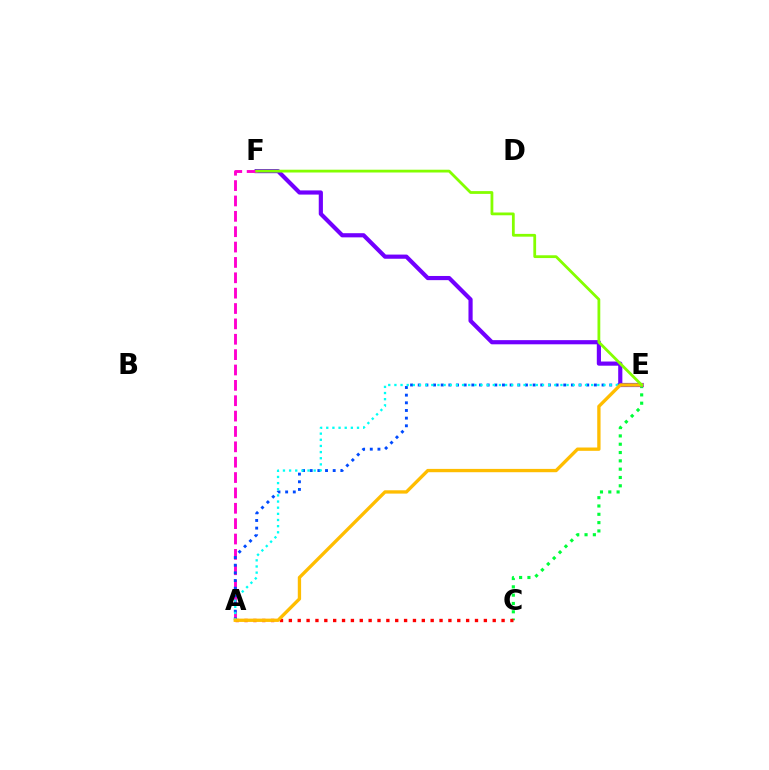{('C', 'E'): [{'color': '#00ff39', 'line_style': 'dotted', 'thickness': 2.26}], ('E', 'F'): [{'color': '#7200ff', 'line_style': 'solid', 'thickness': 3.0}, {'color': '#84ff00', 'line_style': 'solid', 'thickness': 2.0}], ('A', 'F'): [{'color': '#ff00cf', 'line_style': 'dashed', 'thickness': 2.09}], ('A', 'E'): [{'color': '#004bff', 'line_style': 'dotted', 'thickness': 2.08}, {'color': '#00fff6', 'line_style': 'dotted', 'thickness': 1.67}, {'color': '#ffbd00', 'line_style': 'solid', 'thickness': 2.39}], ('A', 'C'): [{'color': '#ff0000', 'line_style': 'dotted', 'thickness': 2.41}]}